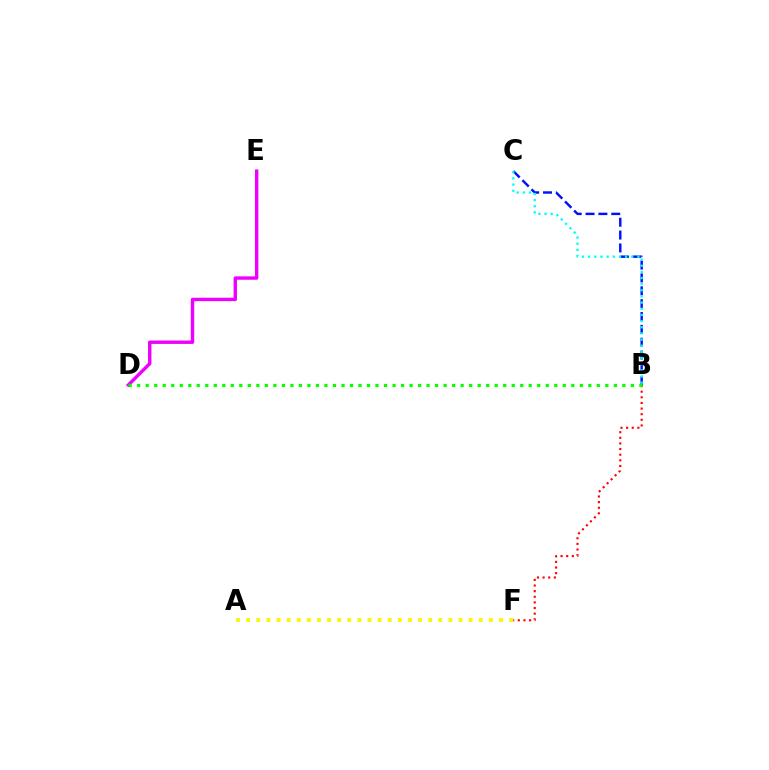{('B', 'C'): [{'color': '#0010ff', 'line_style': 'dashed', 'thickness': 1.75}, {'color': '#00fff6', 'line_style': 'dotted', 'thickness': 1.67}], ('D', 'E'): [{'color': '#ee00ff', 'line_style': 'solid', 'thickness': 2.44}], ('A', 'F'): [{'color': '#fcf500', 'line_style': 'dotted', 'thickness': 2.75}], ('B', 'F'): [{'color': '#ff0000', 'line_style': 'dotted', 'thickness': 1.53}], ('B', 'D'): [{'color': '#08ff00', 'line_style': 'dotted', 'thickness': 2.31}]}